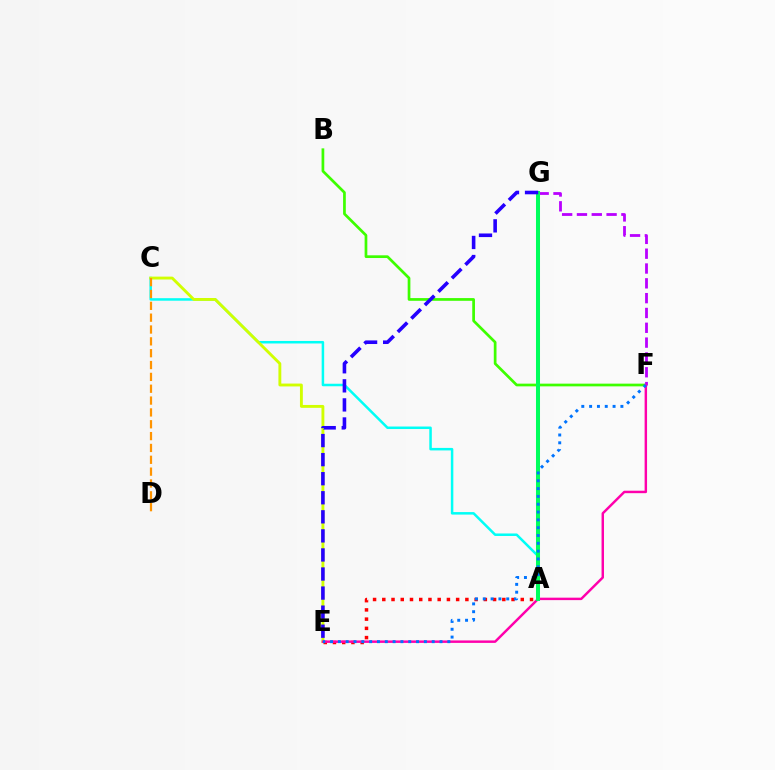{('A', 'C'): [{'color': '#00fff6', 'line_style': 'solid', 'thickness': 1.81}], ('C', 'E'): [{'color': '#d1ff00', 'line_style': 'solid', 'thickness': 2.07}], ('B', 'F'): [{'color': '#3dff00', 'line_style': 'solid', 'thickness': 1.95}], ('F', 'G'): [{'color': '#b900ff', 'line_style': 'dashed', 'thickness': 2.01}], ('A', 'E'): [{'color': '#ff0000', 'line_style': 'dotted', 'thickness': 2.51}], ('E', 'F'): [{'color': '#ff00ac', 'line_style': 'solid', 'thickness': 1.77}, {'color': '#0074ff', 'line_style': 'dotted', 'thickness': 2.12}], ('A', 'G'): [{'color': '#00ff5c', 'line_style': 'solid', 'thickness': 2.9}], ('E', 'G'): [{'color': '#2500ff', 'line_style': 'dashed', 'thickness': 2.59}], ('C', 'D'): [{'color': '#ff9400', 'line_style': 'dashed', 'thickness': 1.61}]}